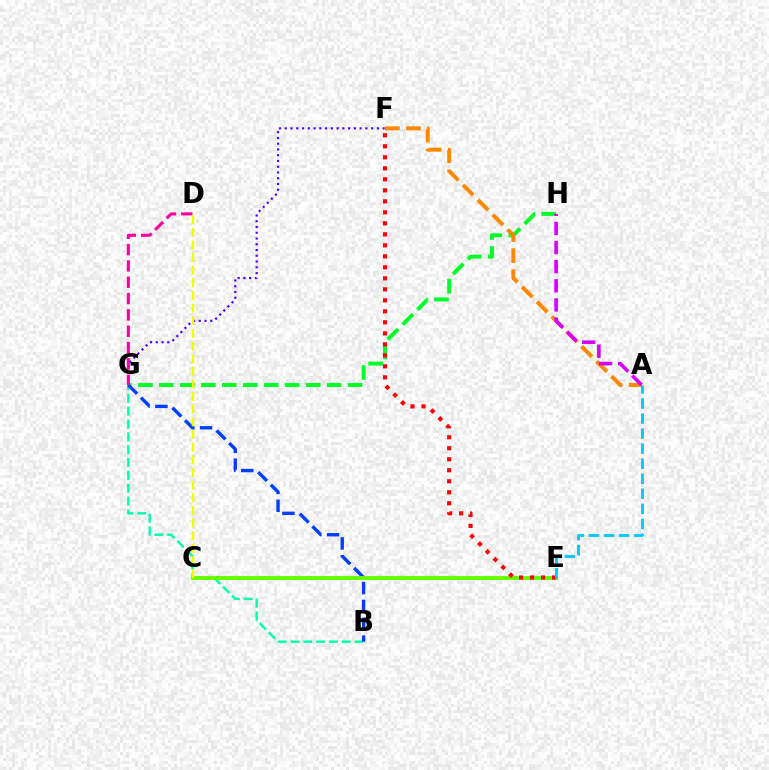{('F', 'G'): [{'color': '#4f00ff', 'line_style': 'dotted', 'thickness': 1.56}], ('B', 'G'): [{'color': '#00ffaf', 'line_style': 'dashed', 'thickness': 1.74}, {'color': '#003fff', 'line_style': 'dashed', 'thickness': 2.42}], ('G', 'H'): [{'color': '#00ff27', 'line_style': 'dashed', 'thickness': 2.85}], ('A', 'F'): [{'color': '#ff8800', 'line_style': 'dashed', 'thickness': 2.86}], ('C', 'E'): [{'color': '#66ff00', 'line_style': 'solid', 'thickness': 2.81}], ('E', 'F'): [{'color': '#ff0000', 'line_style': 'dotted', 'thickness': 2.99}], ('D', 'G'): [{'color': '#ff00a0', 'line_style': 'dashed', 'thickness': 2.22}], ('A', 'H'): [{'color': '#d600ff', 'line_style': 'dashed', 'thickness': 2.6}], ('A', 'E'): [{'color': '#00c7ff', 'line_style': 'dashed', 'thickness': 2.04}], ('C', 'D'): [{'color': '#eeff00', 'line_style': 'dashed', 'thickness': 1.72}]}